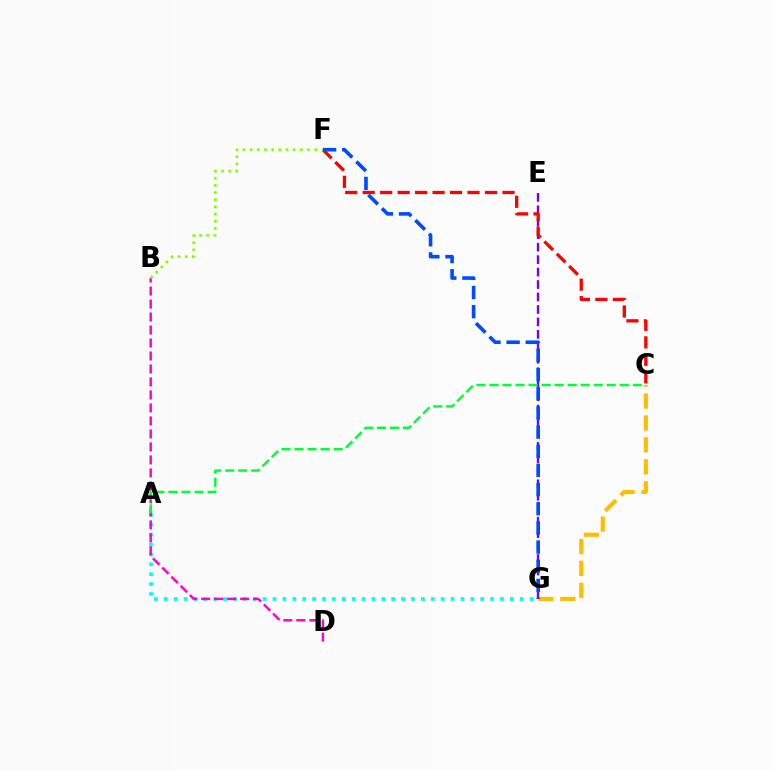{('A', 'G'): [{'color': '#00fff6', 'line_style': 'dotted', 'thickness': 2.69}], ('C', 'G'): [{'color': '#ffbd00', 'line_style': 'dashed', 'thickness': 2.98}], ('E', 'G'): [{'color': '#7200ff', 'line_style': 'dashed', 'thickness': 1.69}], ('B', 'D'): [{'color': '#ff00cf', 'line_style': 'dashed', 'thickness': 1.76}], ('C', 'F'): [{'color': '#ff0000', 'line_style': 'dashed', 'thickness': 2.37}], ('A', 'C'): [{'color': '#00ff39', 'line_style': 'dashed', 'thickness': 1.77}], ('F', 'G'): [{'color': '#004bff', 'line_style': 'dashed', 'thickness': 2.6}], ('B', 'F'): [{'color': '#84ff00', 'line_style': 'dotted', 'thickness': 1.95}]}